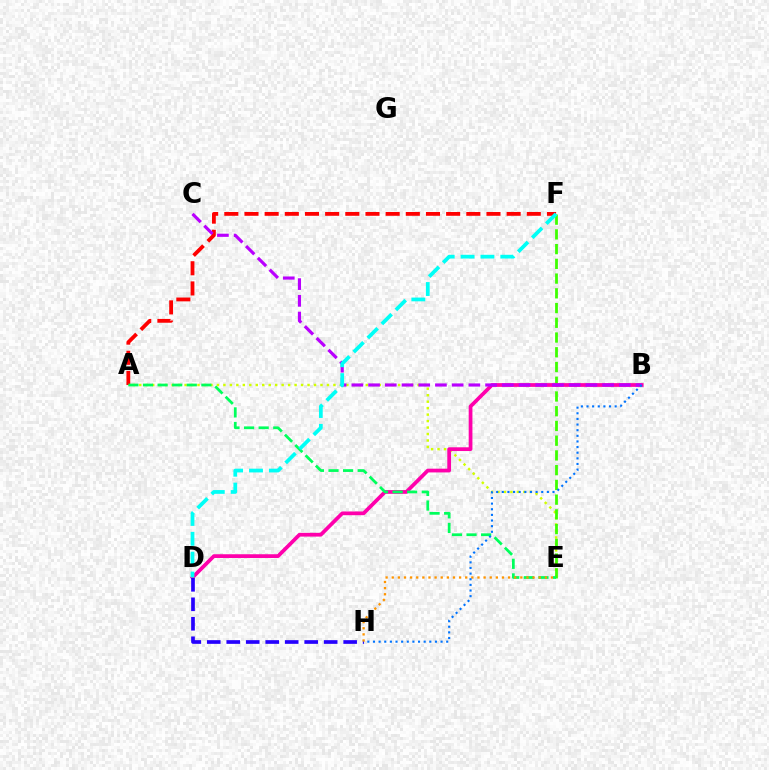{('A', 'E'): [{'color': '#d1ff00', 'line_style': 'dotted', 'thickness': 1.76}, {'color': '#00ff5c', 'line_style': 'dashed', 'thickness': 1.98}], ('E', 'F'): [{'color': '#3dff00', 'line_style': 'dashed', 'thickness': 2.0}], ('A', 'F'): [{'color': '#ff0000', 'line_style': 'dashed', 'thickness': 2.74}], ('B', 'D'): [{'color': '#ff00ac', 'line_style': 'solid', 'thickness': 2.69}], ('B', 'C'): [{'color': '#b900ff', 'line_style': 'dashed', 'thickness': 2.27}], ('D', 'H'): [{'color': '#2500ff', 'line_style': 'dashed', 'thickness': 2.65}], ('E', 'H'): [{'color': '#ff9400', 'line_style': 'dotted', 'thickness': 1.66}], ('B', 'H'): [{'color': '#0074ff', 'line_style': 'dotted', 'thickness': 1.53}], ('D', 'F'): [{'color': '#00fff6', 'line_style': 'dashed', 'thickness': 2.7}]}